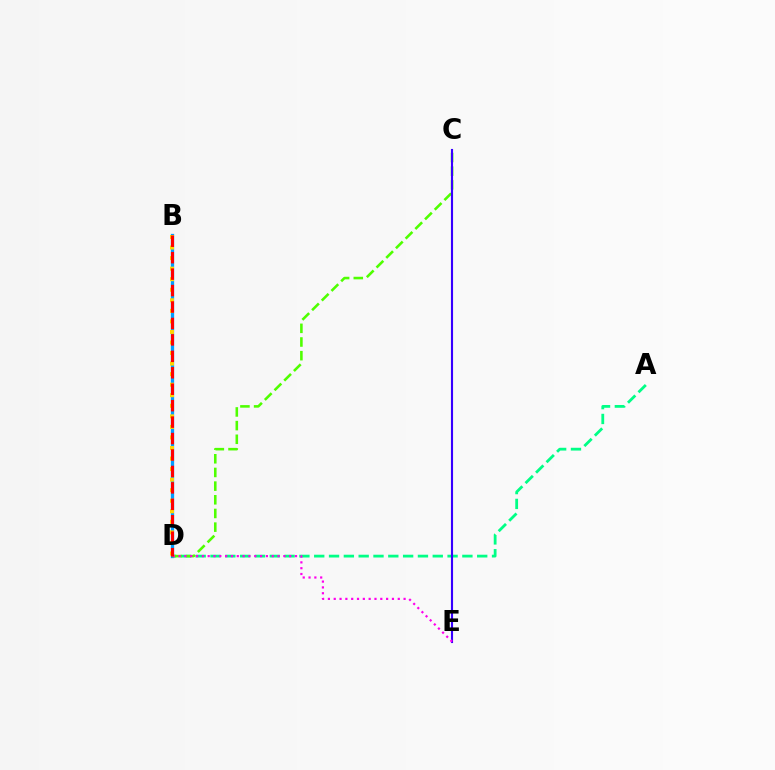{('A', 'D'): [{'color': '#00ff86', 'line_style': 'dashed', 'thickness': 2.01}], ('B', 'D'): [{'color': '#009eff', 'line_style': 'solid', 'thickness': 2.37}, {'color': '#ffd500', 'line_style': 'dotted', 'thickness': 2.87}, {'color': '#ff0000', 'line_style': 'dashed', 'thickness': 2.23}], ('C', 'D'): [{'color': '#4fff00', 'line_style': 'dashed', 'thickness': 1.86}], ('C', 'E'): [{'color': '#3700ff', 'line_style': 'solid', 'thickness': 1.52}], ('D', 'E'): [{'color': '#ff00ed', 'line_style': 'dotted', 'thickness': 1.58}]}